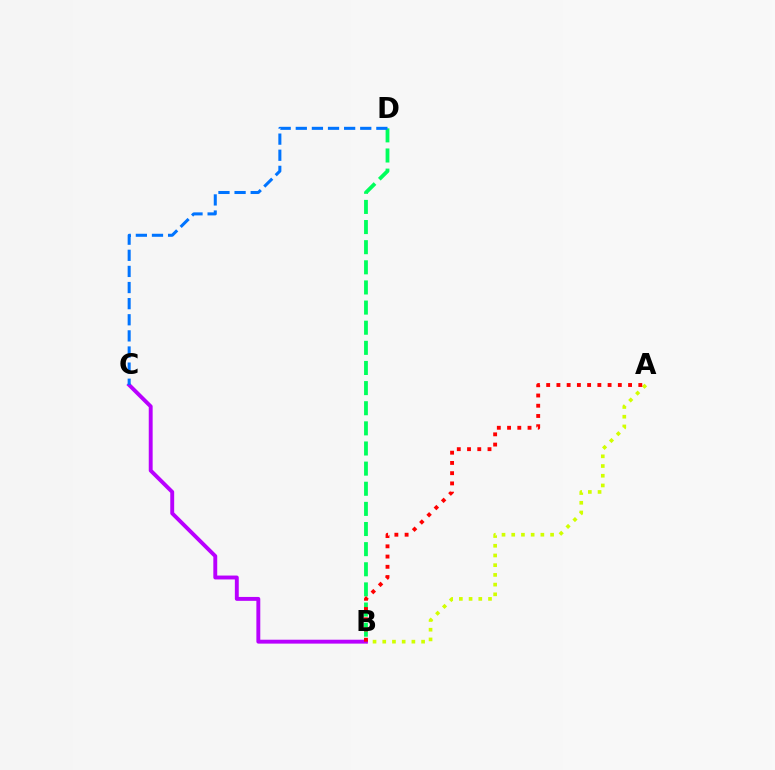{('B', 'D'): [{'color': '#00ff5c', 'line_style': 'dashed', 'thickness': 2.73}], ('A', 'B'): [{'color': '#d1ff00', 'line_style': 'dotted', 'thickness': 2.64}, {'color': '#ff0000', 'line_style': 'dotted', 'thickness': 2.78}], ('B', 'C'): [{'color': '#b900ff', 'line_style': 'solid', 'thickness': 2.81}], ('C', 'D'): [{'color': '#0074ff', 'line_style': 'dashed', 'thickness': 2.19}]}